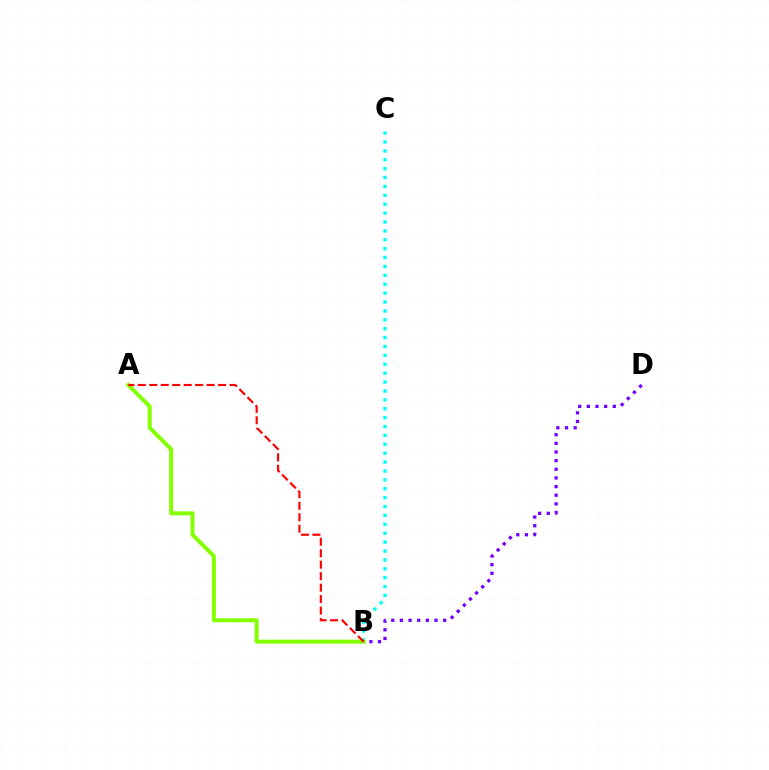{('B', 'C'): [{'color': '#00fff6', 'line_style': 'dotted', 'thickness': 2.42}], ('A', 'B'): [{'color': '#84ff00', 'line_style': 'solid', 'thickness': 2.87}, {'color': '#ff0000', 'line_style': 'dashed', 'thickness': 1.56}], ('B', 'D'): [{'color': '#7200ff', 'line_style': 'dotted', 'thickness': 2.35}]}